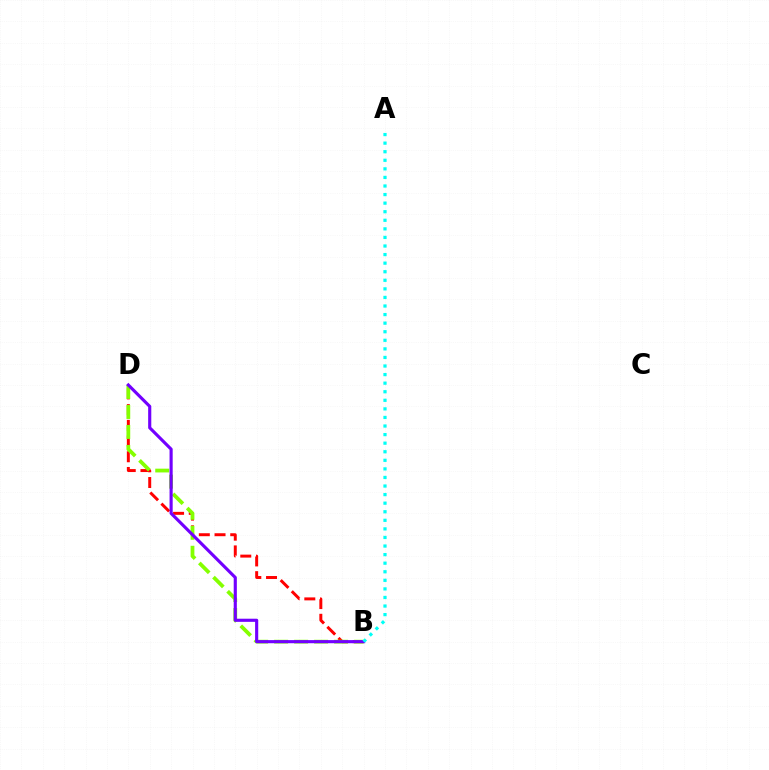{('B', 'D'): [{'color': '#ff0000', 'line_style': 'dashed', 'thickness': 2.13}, {'color': '#84ff00', 'line_style': 'dashed', 'thickness': 2.72}, {'color': '#7200ff', 'line_style': 'solid', 'thickness': 2.25}], ('A', 'B'): [{'color': '#00fff6', 'line_style': 'dotted', 'thickness': 2.33}]}